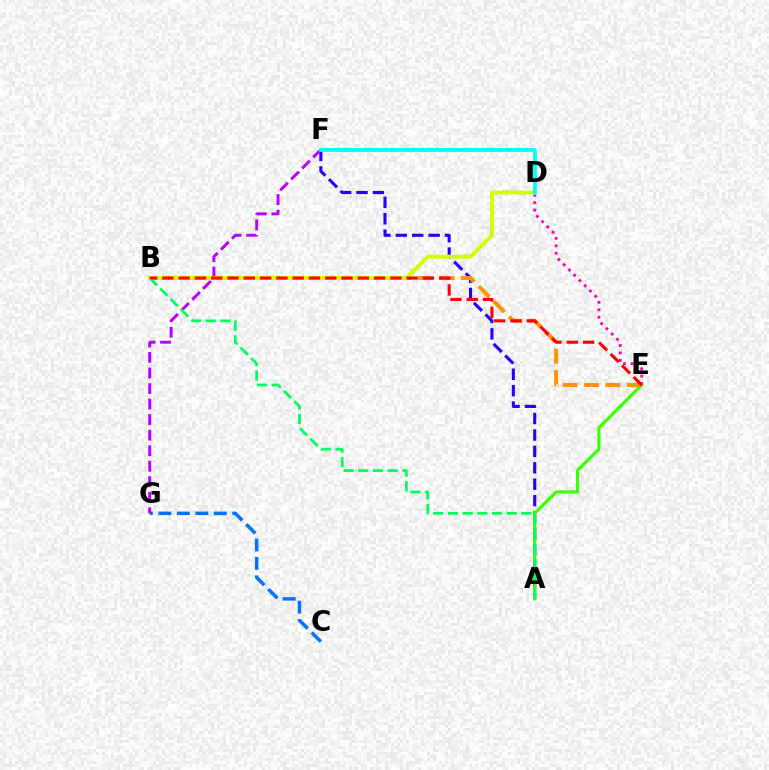{('A', 'F'): [{'color': '#2500ff', 'line_style': 'dashed', 'thickness': 2.23}], ('A', 'E'): [{'color': '#3dff00', 'line_style': 'solid', 'thickness': 2.29}], ('C', 'G'): [{'color': '#0074ff', 'line_style': 'dashed', 'thickness': 2.51}], ('B', 'E'): [{'color': '#ff9400', 'line_style': 'dashed', 'thickness': 2.9}, {'color': '#ff0000', 'line_style': 'dashed', 'thickness': 2.21}], ('D', 'E'): [{'color': '#ff00ac', 'line_style': 'dotted', 'thickness': 2.02}], ('F', 'G'): [{'color': '#b900ff', 'line_style': 'dashed', 'thickness': 2.11}], ('A', 'B'): [{'color': '#00ff5c', 'line_style': 'dashed', 'thickness': 2.0}], ('B', 'D'): [{'color': '#d1ff00', 'line_style': 'solid', 'thickness': 2.79}], ('D', 'F'): [{'color': '#00fff6', 'line_style': 'solid', 'thickness': 2.71}]}